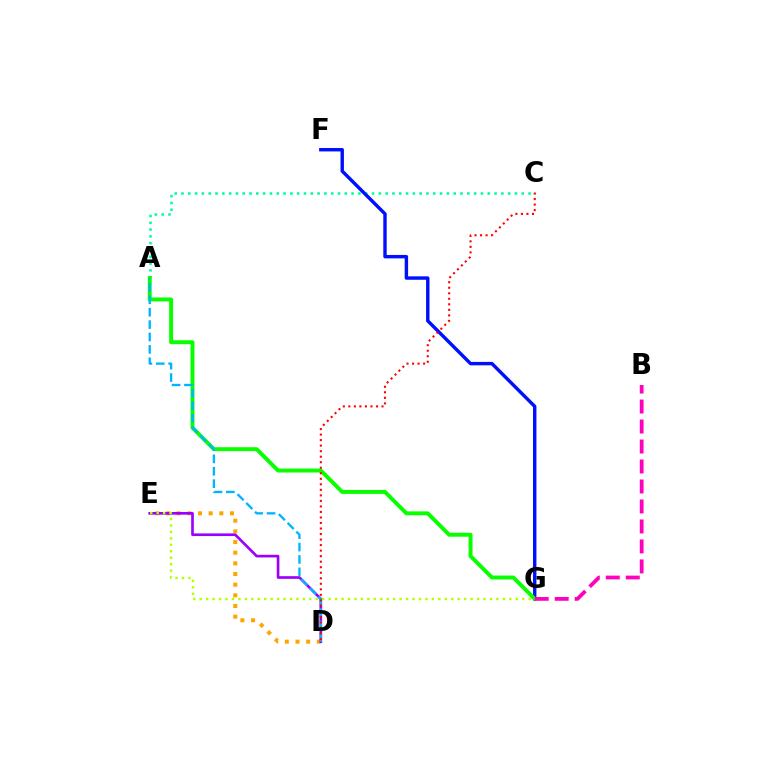{('A', 'C'): [{'color': '#00ff9d', 'line_style': 'dotted', 'thickness': 1.85}], ('D', 'E'): [{'color': '#ffa500', 'line_style': 'dotted', 'thickness': 2.9}, {'color': '#9b00ff', 'line_style': 'solid', 'thickness': 1.92}], ('F', 'G'): [{'color': '#0010ff', 'line_style': 'solid', 'thickness': 2.46}], ('A', 'G'): [{'color': '#08ff00', 'line_style': 'solid', 'thickness': 2.83}], ('B', 'G'): [{'color': '#ff00bd', 'line_style': 'dashed', 'thickness': 2.71}], ('A', 'D'): [{'color': '#00b5ff', 'line_style': 'dashed', 'thickness': 1.68}], ('C', 'D'): [{'color': '#ff0000', 'line_style': 'dotted', 'thickness': 1.5}], ('E', 'G'): [{'color': '#b3ff00', 'line_style': 'dotted', 'thickness': 1.75}]}